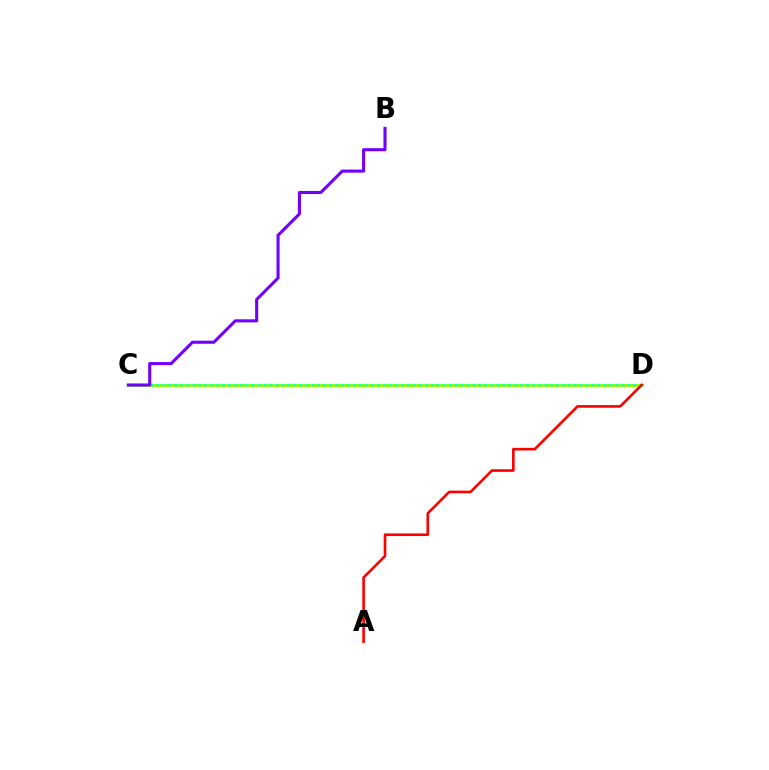{('C', 'D'): [{'color': '#84ff00', 'line_style': 'solid', 'thickness': 2.07}, {'color': '#00fff6', 'line_style': 'dotted', 'thickness': 1.62}], ('A', 'D'): [{'color': '#ff0000', 'line_style': 'solid', 'thickness': 1.89}], ('B', 'C'): [{'color': '#7200ff', 'line_style': 'solid', 'thickness': 2.22}]}